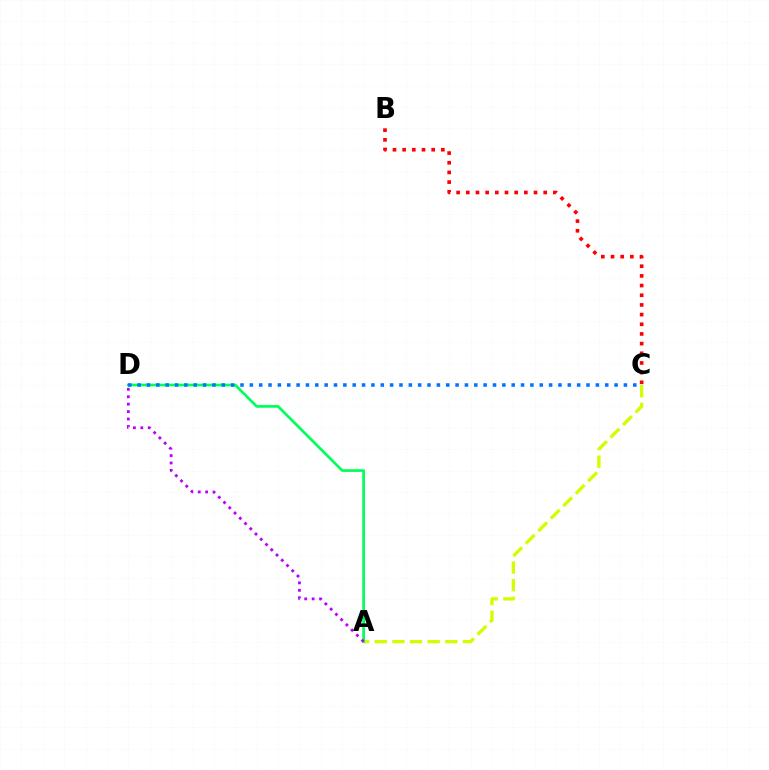{('A', 'C'): [{'color': '#d1ff00', 'line_style': 'dashed', 'thickness': 2.4}], ('A', 'D'): [{'color': '#00ff5c', 'line_style': 'solid', 'thickness': 1.95}, {'color': '#b900ff', 'line_style': 'dotted', 'thickness': 2.02}], ('C', 'D'): [{'color': '#0074ff', 'line_style': 'dotted', 'thickness': 2.54}], ('B', 'C'): [{'color': '#ff0000', 'line_style': 'dotted', 'thickness': 2.63}]}